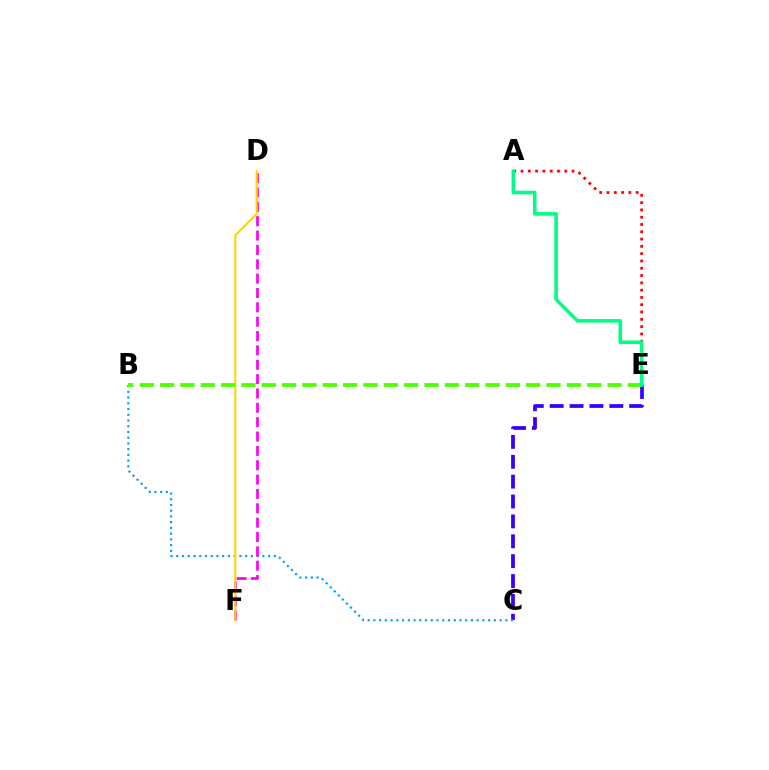{('C', 'E'): [{'color': '#3700ff', 'line_style': 'dashed', 'thickness': 2.7}], ('A', 'E'): [{'color': '#ff0000', 'line_style': 'dotted', 'thickness': 1.98}, {'color': '#00ff86', 'line_style': 'solid', 'thickness': 2.58}], ('B', 'C'): [{'color': '#009eff', 'line_style': 'dotted', 'thickness': 1.56}], ('D', 'F'): [{'color': '#ff00ed', 'line_style': 'dashed', 'thickness': 1.95}, {'color': '#ffd500', 'line_style': 'solid', 'thickness': 1.51}], ('B', 'E'): [{'color': '#4fff00', 'line_style': 'dashed', 'thickness': 2.76}]}